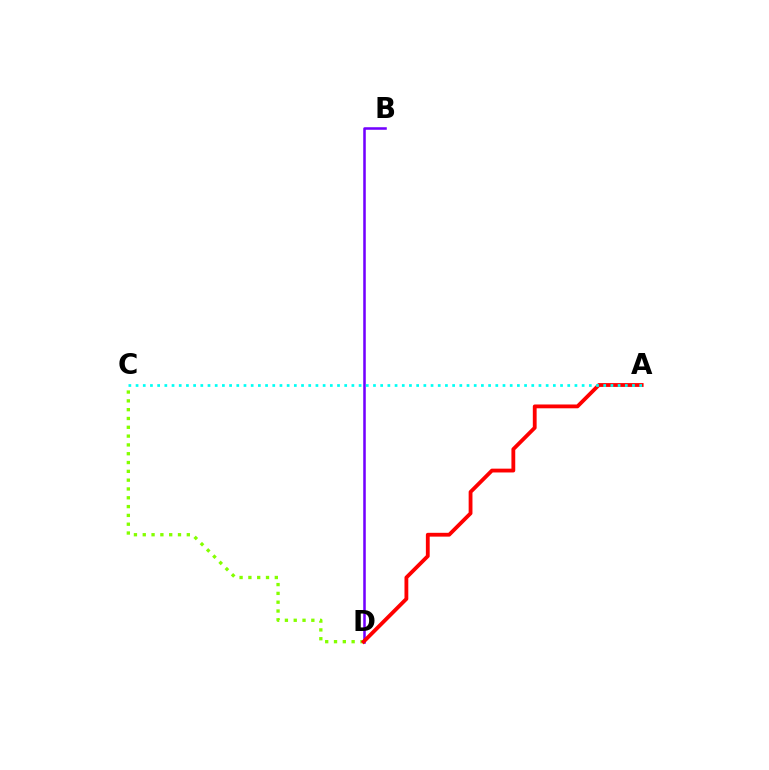{('B', 'D'): [{'color': '#7200ff', 'line_style': 'solid', 'thickness': 1.83}], ('C', 'D'): [{'color': '#84ff00', 'line_style': 'dotted', 'thickness': 2.39}], ('A', 'D'): [{'color': '#ff0000', 'line_style': 'solid', 'thickness': 2.75}], ('A', 'C'): [{'color': '#00fff6', 'line_style': 'dotted', 'thickness': 1.95}]}